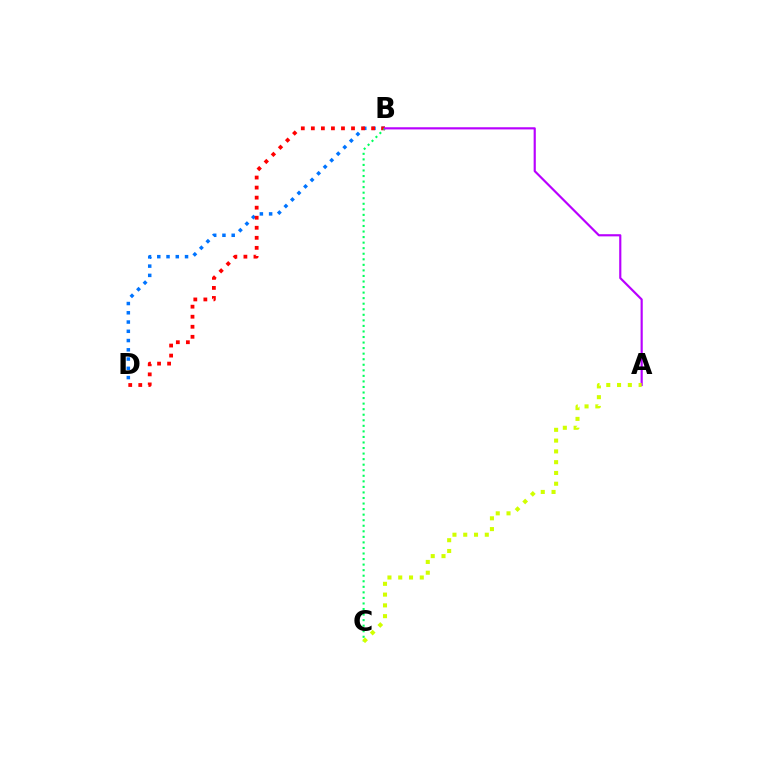{('B', 'D'): [{'color': '#0074ff', 'line_style': 'dotted', 'thickness': 2.51}, {'color': '#ff0000', 'line_style': 'dotted', 'thickness': 2.73}], ('B', 'C'): [{'color': '#00ff5c', 'line_style': 'dotted', 'thickness': 1.51}], ('A', 'B'): [{'color': '#b900ff', 'line_style': 'solid', 'thickness': 1.56}], ('A', 'C'): [{'color': '#d1ff00', 'line_style': 'dotted', 'thickness': 2.93}]}